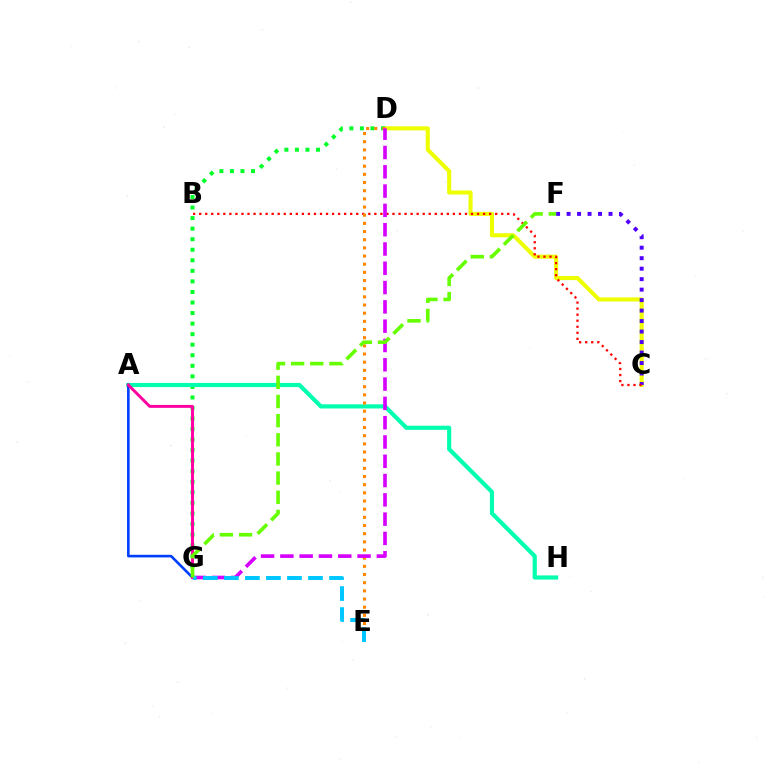{('C', 'D'): [{'color': '#eeff00', 'line_style': 'solid', 'thickness': 2.92}], ('C', 'F'): [{'color': '#4f00ff', 'line_style': 'dotted', 'thickness': 2.85}], ('D', 'G'): [{'color': '#00ff27', 'line_style': 'dotted', 'thickness': 2.87}, {'color': '#d600ff', 'line_style': 'dashed', 'thickness': 2.62}], ('B', 'C'): [{'color': '#ff0000', 'line_style': 'dotted', 'thickness': 1.64}], ('A', 'H'): [{'color': '#00ffaf', 'line_style': 'solid', 'thickness': 2.99}], ('D', 'E'): [{'color': '#ff8800', 'line_style': 'dotted', 'thickness': 2.22}], ('A', 'G'): [{'color': '#003fff', 'line_style': 'solid', 'thickness': 1.89}, {'color': '#ff00a0', 'line_style': 'solid', 'thickness': 2.11}], ('E', 'G'): [{'color': '#00c7ff', 'line_style': 'dashed', 'thickness': 2.86}], ('F', 'G'): [{'color': '#66ff00', 'line_style': 'dashed', 'thickness': 2.6}]}